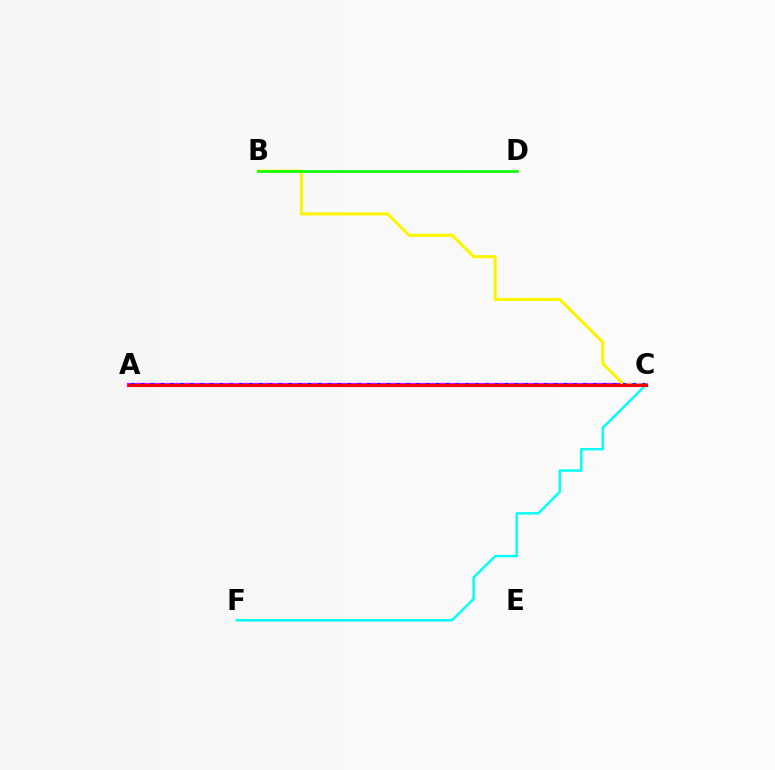{('A', 'C'): [{'color': '#ee00ff', 'line_style': 'solid', 'thickness': 3.0}, {'color': '#0010ff', 'line_style': 'dotted', 'thickness': 2.67}, {'color': '#ff0000', 'line_style': 'solid', 'thickness': 2.17}], ('B', 'C'): [{'color': '#fcf500', 'line_style': 'solid', 'thickness': 2.21}], ('B', 'D'): [{'color': '#08ff00', 'line_style': 'solid', 'thickness': 1.86}], ('C', 'F'): [{'color': '#00fff6', 'line_style': 'solid', 'thickness': 1.75}]}